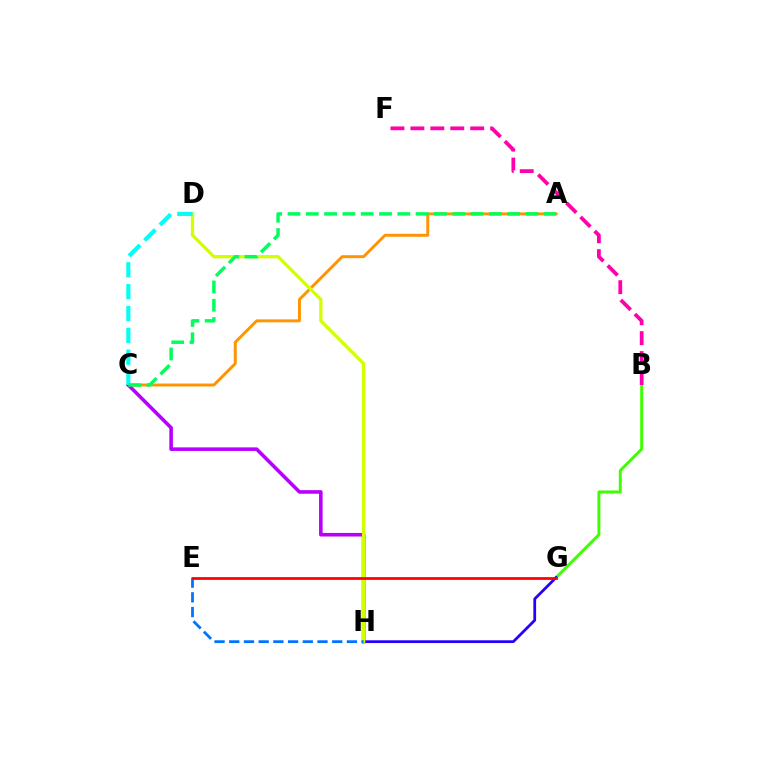{('B', 'G'): [{'color': '#3dff00', 'line_style': 'solid', 'thickness': 2.12}], ('A', 'C'): [{'color': '#ff9400', 'line_style': 'solid', 'thickness': 2.11}, {'color': '#00ff5c', 'line_style': 'dashed', 'thickness': 2.49}], ('C', 'H'): [{'color': '#b900ff', 'line_style': 'solid', 'thickness': 2.58}], ('G', 'H'): [{'color': '#2500ff', 'line_style': 'solid', 'thickness': 1.98}], ('B', 'F'): [{'color': '#ff00ac', 'line_style': 'dashed', 'thickness': 2.71}], ('D', 'H'): [{'color': '#d1ff00', 'line_style': 'solid', 'thickness': 2.38}], ('C', 'D'): [{'color': '#00fff6', 'line_style': 'dashed', 'thickness': 2.97}], ('E', 'H'): [{'color': '#0074ff', 'line_style': 'dashed', 'thickness': 2.0}], ('E', 'G'): [{'color': '#ff0000', 'line_style': 'solid', 'thickness': 1.97}]}